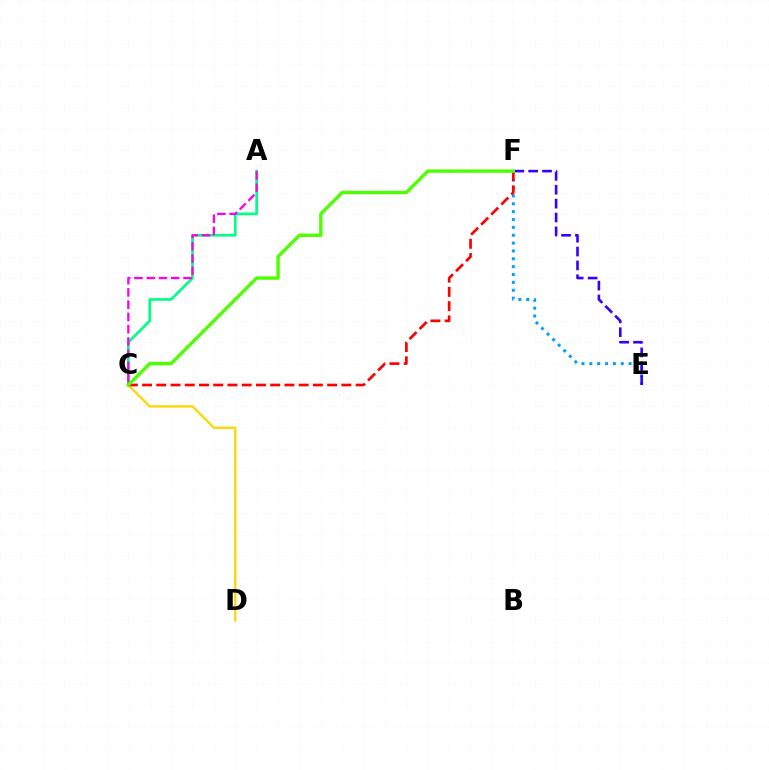{('C', 'D'): [{'color': '#ffd500', 'line_style': 'solid', 'thickness': 1.65}], ('E', 'F'): [{'color': '#009eff', 'line_style': 'dotted', 'thickness': 2.14}, {'color': '#3700ff', 'line_style': 'dashed', 'thickness': 1.88}], ('A', 'C'): [{'color': '#00ff86', 'line_style': 'solid', 'thickness': 1.94}, {'color': '#ff00ed', 'line_style': 'dashed', 'thickness': 1.66}], ('C', 'F'): [{'color': '#ff0000', 'line_style': 'dashed', 'thickness': 1.93}, {'color': '#4fff00', 'line_style': 'solid', 'thickness': 2.44}]}